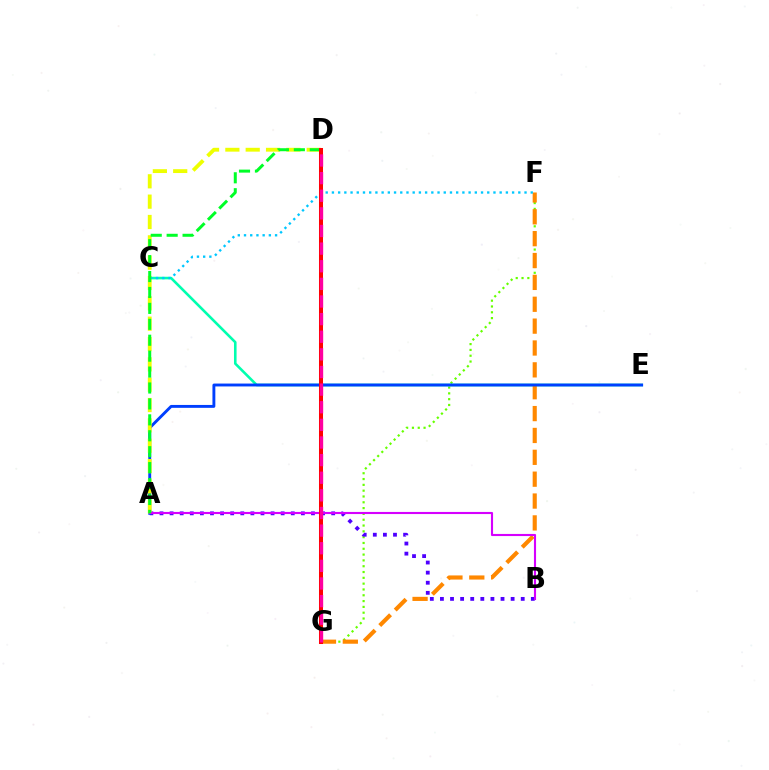{('F', 'G'): [{'color': '#66ff00', 'line_style': 'dotted', 'thickness': 1.58}, {'color': '#ff8800', 'line_style': 'dashed', 'thickness': 2.97}], ('C', 'E'): [{'color': '#00ffaf', 'line_style': 'solid', 'thickness': 1.87}], ('A', 'B'): [{'color': '#4f00ff', 'line_style': 'dotted', 'thickness': 2.74}, {'color': '#d600ff', 'line_style': 'solid', 'thickness': 1.52}], ('A', 'E'): [{'color': '#003fff', 'line_style': 'solid', 'thickness': 2.08}], ('A', 'D'): [{'color': '#eeff00', 'line_style': 'dashed', 'thickness': 2.76}, {'color': '#00ff27', 'line_style': 'dashed', 'thickness': 2.16}], ('C', 'F'): [{'color': '#00c7ff', 'line_style': 'dotted', 'thickness': 1.69}], ('D', 'G'): [{'color': '#ff0000', 'line_style': 'solid', 'thickness': 2.9}, {'color': '#ff00a0', 'line_style': 'dashed', 'thickness': 2.39}]}